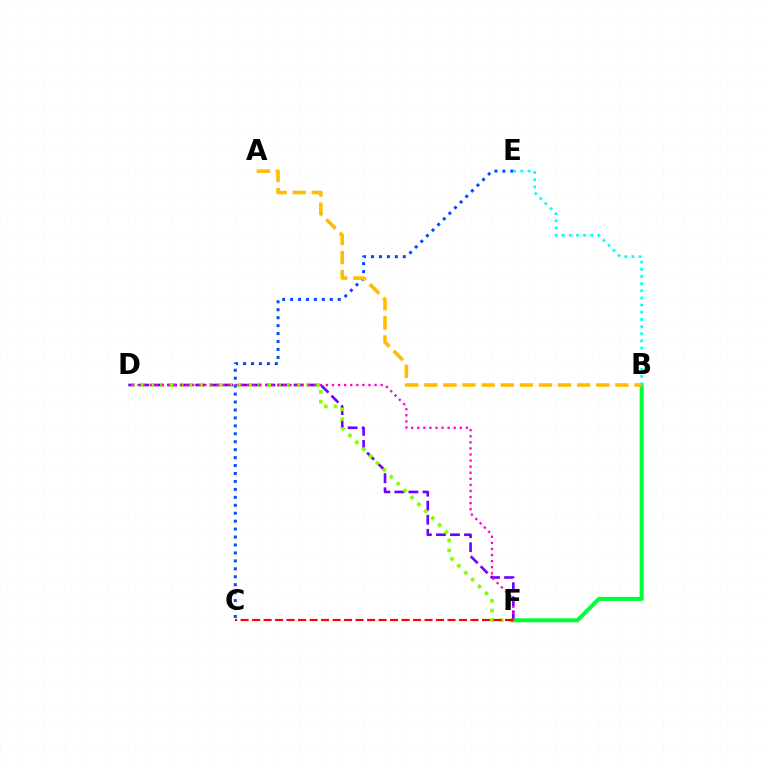{('D', 'F'): [{'color': '#7200ff', 'line_style': 'dashed', 'thickness': 1.91}, {'color': '#84ff00', 'line_style': 'dotted', 'thickness': 2.65}, {'color': '#ff00cf', 'line_style': 'dotted', 'thickness': 1.65}], ('C', 'E'): [{'color': '#004bff', 'line_style': 'dotted', 'thickness': 2.16}], ('B', 'F'): [{'color': '#00ff39', 'line_style': 'solid', 'thickness': 2.94}], ('B', 'E'): [{'color': '#00fff6', 'line_style': 'dotted', 'thickness': 1.94}], ('C', 'F'): [{'color': '#ff0000', 'line_style': 'dashed', 'thickness': 1.56}], ('A', 'B'): [{'color': '#ffbd00', 'line_style': 'dashed', 'thickness': 2.59}]}